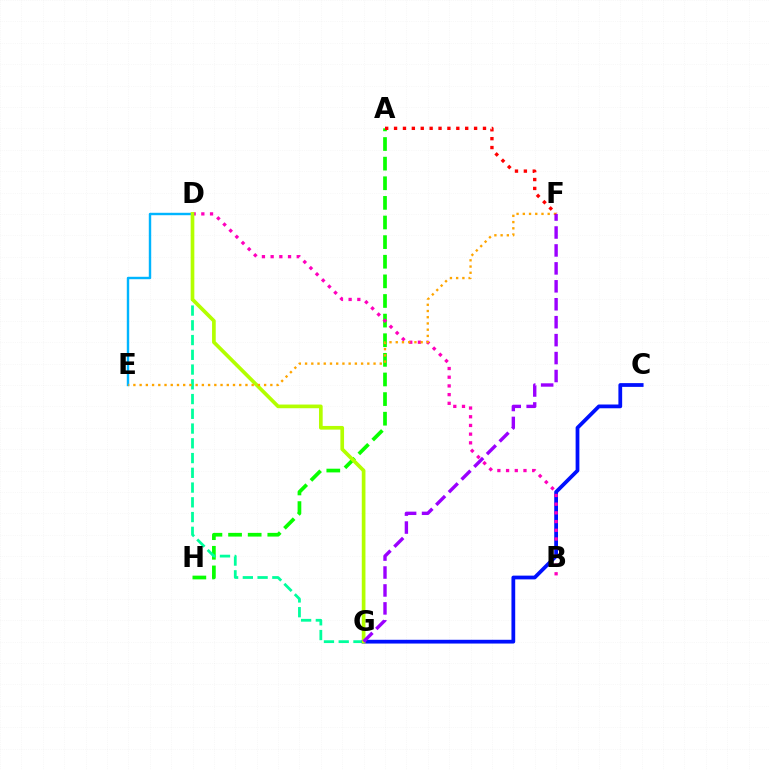{('D', 'E'): [{'color': '#00b5ff', 'line_style': 'solid', 'thickness': 1.74}], ('A', 'H'): [{'color': '#08ff00', 'line_style': 'dashed', 'thickness': 2.67}], ('D', 'G'): [{'color': '#00ff9d', 'line_style': 'dashed', 'thickness': 2.0}, {'color': '#b3ff00', 'line_style': 'solid', 'thickness': 2.65}], ('C', 'G'): [{'color': '#0010ff', 'line_style': 'solid', 'thickness': 2.71}], ('B', 'D'): [{'color': '#ff00bd', 'line_style': 'dotted', 'thickness': 2.36}], ('E', 'F'): [{'color': '#ffa500', 'line_style': 'dotted', 'thickness': 1.69}], ('F', 'G'): [{'color': '#9b00ff', 'line_style': 'dashed', 'thickness': 2.44}], ('A', 'F'): [{'color': '#ff0000', 'line_style': 'dotted', 'thickness': 2.42}]}